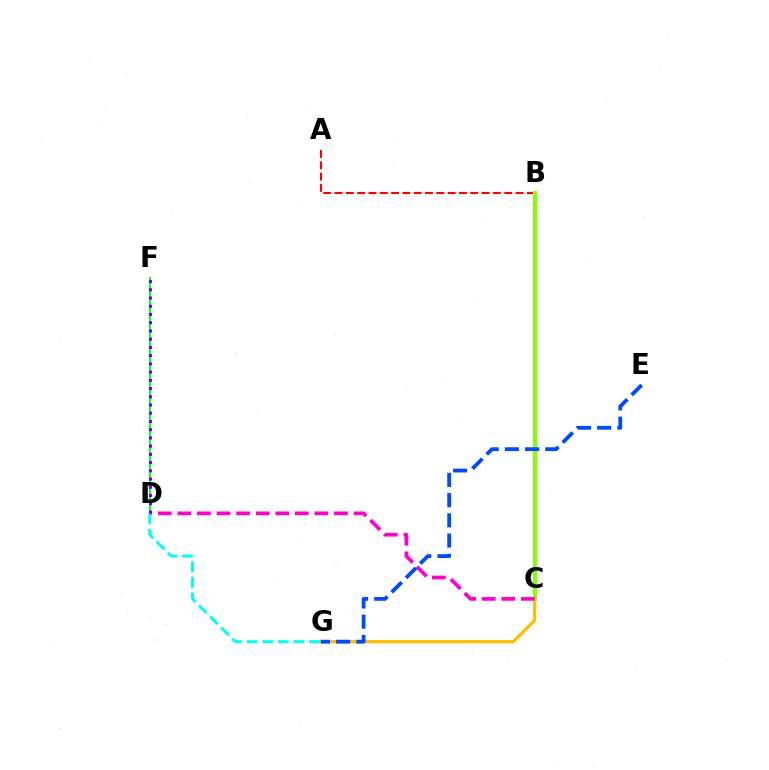{('D', 'F'): [{'color': '#00ff39', 'line_style': 'solid', 'thickness': 1.54}, {'color': '#7200ff', 'line_style': 'dotted', 'thickness': 2.24}], ('A', 'B'): [{'color': '#ff0000', 'line_style': 'dashed', 'thickness': 1.54}], ('C', 'G'): [{'color': '#ffbd00', 'line_style': 'solid', 'thickness': 2.29}], ('B', 'C'): [{'color': '#84ff00', 'line_style': 'solid', 'thickness': 2.92}], ('C', 'D'): [{'color': '#ff00cf', 'line_style': 'dashed', 'thickness': 2.66}], ('D', 'G'): [{'color': '#00fff6', 'line_style': 'dashed', 'thickness': 2.12}], ('E', 'G'): [{'color': '#004bff', 'line_style': 'dashed', 'thickness': 2.75}]}